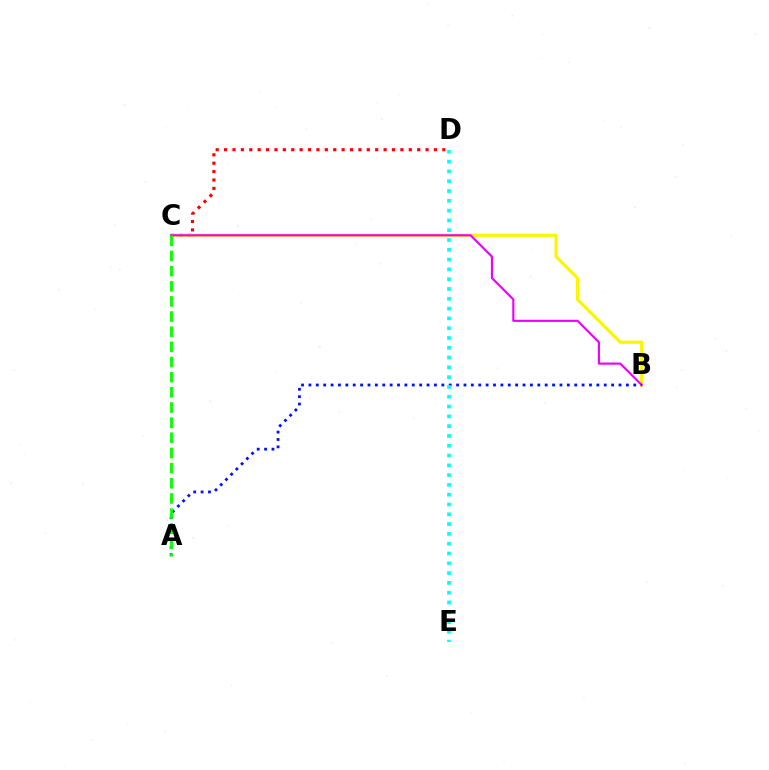{('C', 'D'): [{'color': '#ff0000', 'line_style': 'dotted', 'thickness': 2.28}], ('B', 'C'): [{'color': '#fcf500', 'line_style': 'solid', 'thickness': 2.27}, {'color': '#ee00ff', 'line_style': 'solid', 'thickness': 1.55}], ('A', 'B'): [{'color': '#0010ff', 'line_style': 'dotted', 'thickness': 2.01}], ('A', 'C'): [{'color': '#08ff00', 'line_style': 'dashed', 'thickness': 2.06}], ('D', 'E'): [{'color': '#00fff6', 'line_style': 'dotted', 'thickness': 2.66}]}